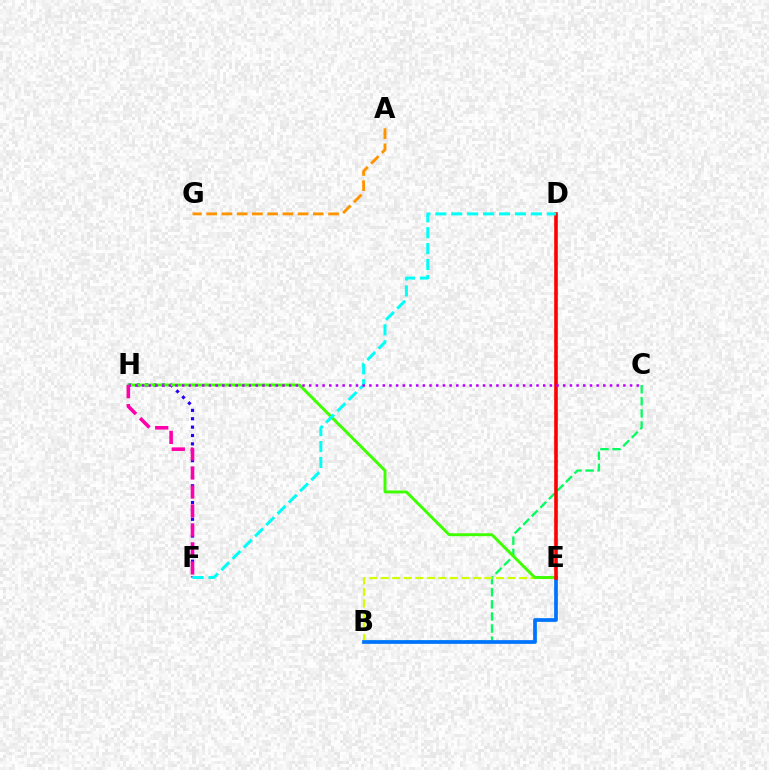{('B', 'C'): [{'color': '#00ff5c', 'line_style': 'dashed', 'thickness': 1.64}], ('B', 'E'): [{'color': '#d1ff00', 'line_style': 'dashed', 'thickness': 1.57}, {'color': '#0074ff', 'line_style': 'solid', 'thickness': 2.68}], ('F', 'H'): [{'color': '#2500ff', 'line_style': 'dotted', 'thickness': 2.28}, {'color': '#ff00ac', 'line_style': 'dashed', 'thickness': 2.58}], ('A', 'G'): [{'color': '#ff9400', 'line_style': 'dashed', 'thickness': 2.07}], ('E', 'H'): [{'color': '#3dff00', 'line_style': 'solid', 'thickness': 2.09}], ('D', 'E'): [{'color': '#ff0000', 'line_style': 'solid', 'thickness': 2.6}], ('D', 'F'): [{'color': '#00fff6', 'line_style': 'dashed', 'thickness': 2.16}], ('C', 'H'): [{'color': '#b900ff', 'line_style': 'dotted', 'thickness': 1.82}]}